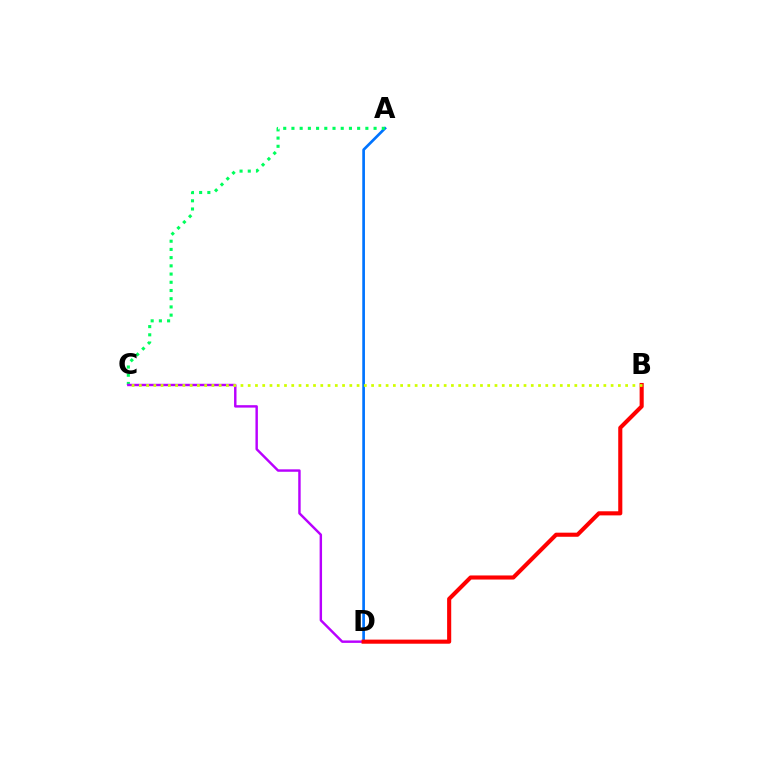{('A', 'D'): [{'color': '#0074ff', 'line_style': 'solid', 'thickness': 1.93}], ('A', 'C'): [{'color': '#00ff5c', 'line_style': 'dotted', 'thickness': 2.23}], ('C', 'D'): [{'color': '#b900ff', 'line_style': 'solid', 'thickness': 1.75}], ('B', 'D'): [{'color': '#ff0000', 'line_style': 'solid', 'thickness': 2.95}], ('B', 'C'): [{'color': '#d1ff00', 'line_style': 'dotted', 'thickness': 1.97}]}